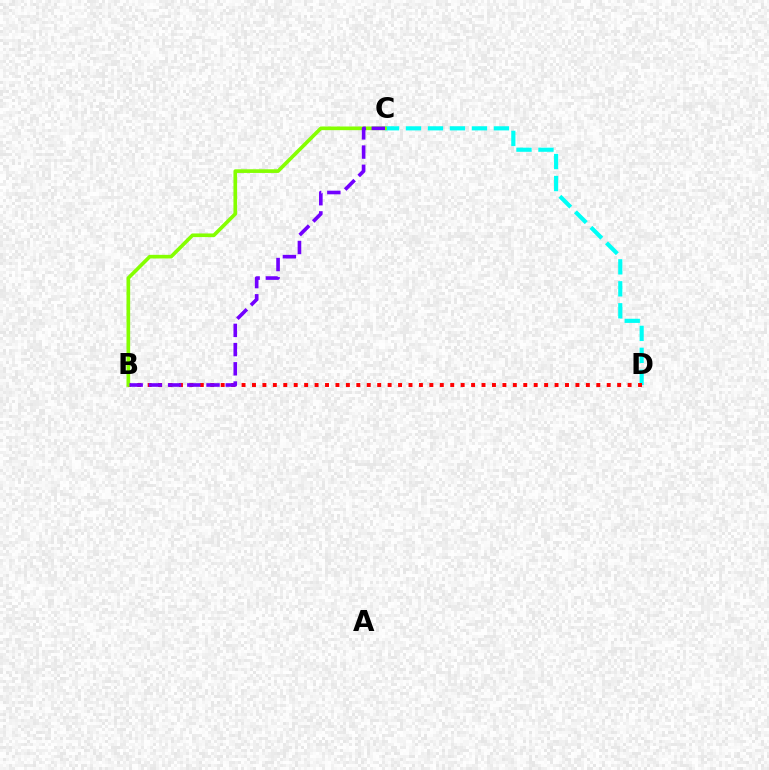{('C', 'D'): [{'color': '#00fff6', 'line_style': 'dashed', 'thickness': 2.99}], ('B', 'D'): [{'color': '#ff0000', 'line_style': 'dotted', 'thickness': 2.83}], ('B', 'C'): [{'color': '#84ff00', 'line_style': 'solid', 'thickness': 2.63}, {'color': '#7200ff', 'line_style': 'dashed', 'thickness': 2.61}]}